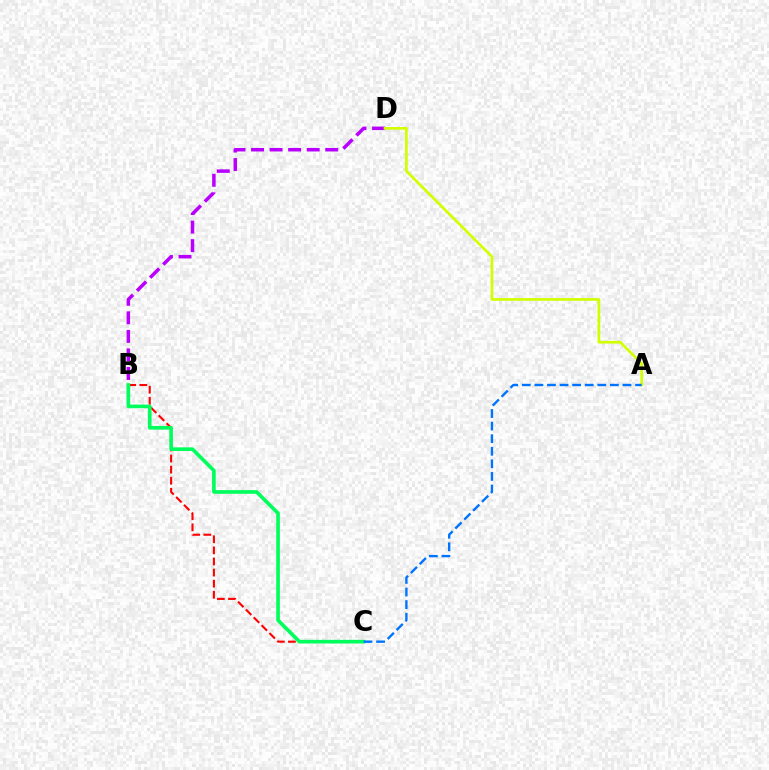{('B', 'C'): [{'color': '#ff0000', 'line_style': 'dashed', 'thickness': 1.51}, {'color': '#00ff5c', 'line_style': 'solid', 'thickness': 2.63}], ('B', 'D'): [{'color': '#b900ff', 'line_style': 'dashed', 'thickness': 2.52}], ('A', 'D'): [{'color': '#d1ff00', 'line_style': 'solid', 'thickness': 1.94}], ('A', 'C'): [{'color': '#0074ff', 'line_style': 'dashed', 'thickness': 1.71}]}